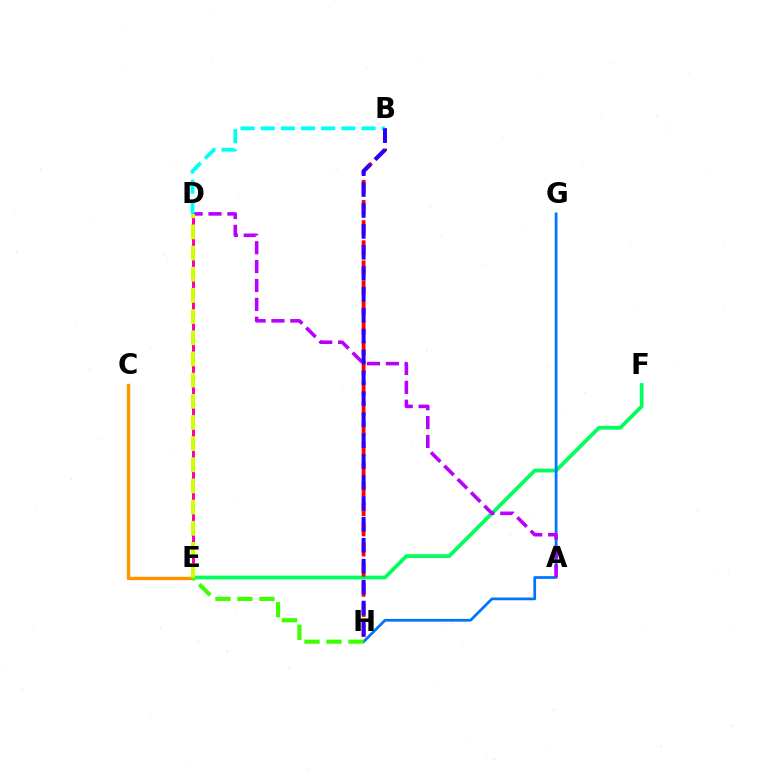{('E', 'F'): [{'color': '#00ff5c', 'line_style': 'solid', 'thickness': 2.71}], ('G', 'H'): [{'color': '#0074ff', 'line_style': 'solid', 'thickness': 1.97}], ('C', 'E'): [{'color': '#ff9400', 'line_style': 'solid', 'thickness': 2.43}], ('D', 'E'): [{'color': '#ff00ac', 'line_style': 'solid', 'thickness': 2.15}, {'color': '#d1ff00', 'line_style': 'dashed', 'thickness': 2.88}], ('E', 'H'): [{'color': '#3dff00', 'line_style': 'dashed', 'thickness': 2.98}], ('B', 'H'): [{'color': '#ff0000', 'line_style': 'dashed', 'thickness': 2.74}, {'color': '#2500ff', 'line_style': 'dashed', 'thickness': 2.84}], ('A', 'D'): [{'color': '#b900ff', 'line_style': 'dashed', 'thickness': 2.56}], ('B', 'D'): [{'color': '#00fff6', 'line_style': 'dashed', 'thickness': 2.74}]}